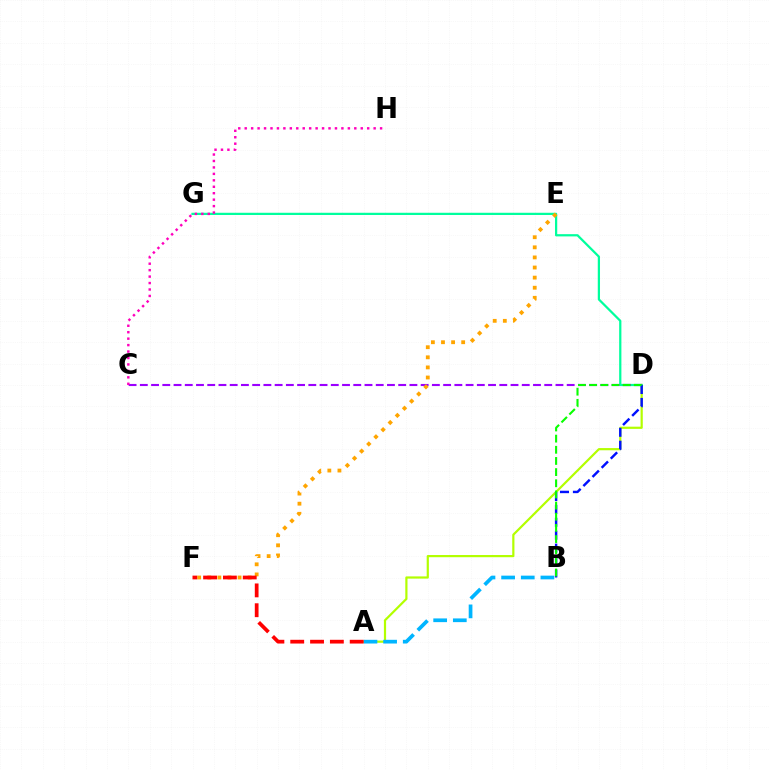{('A', 'D'): [{'color': '#b3ff00', 'line_style': 'solid', 'thickness': 1.58}], ('D', 'G'): [{'color': '#00ff9d', 'line_style': 'solid', 'thickness': 1.61}], ('C', 'D'): [{'color': '#9b00ff', 'line_style': 'dashed', 'thickness': 1.53}], ('A', 'B'): [{'color': '#00b5ff', 'line_style': 'dashed', 'thickness': 2.67}], ('C', 'H'): [{'color': '#ff00bd', 'line_style': 'dotted', 'thickness': 1.75}], ('E', 'F'): [{'color': '#ffa500', 'line_style': 'dotted', 'thickness': 2.74}], ('B', 'D'): [{'color': '#0010ff', 'line_style': 'dashed', 'thickness': 1.75}, {'color': '#08ff00', 'line_style': 'dashed', 'thickness': 1.52}], ('A', 'F'): [{'color': '#ff0000', 'line_style': 'dashed', 'thickness': 2.69}]}